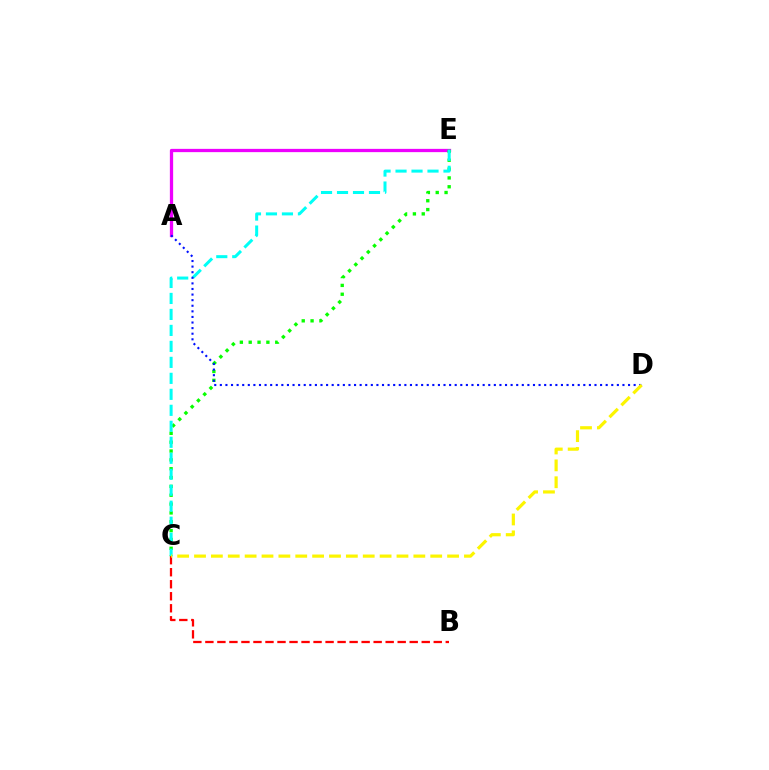{('A', 'E'): [{'color': '#ee00ff', 'line_style': 'solid', 'thickness': 2.36}], ('B', 'C'): [{'color': '#ff0000', 'line_style': 'dashed', 'thickness': 1.63}], ('C', 'E'): [{'color': '#08ff00', 'line_style': 'dotted', 'thickness': 2.4}, {'color': '#00fff6', 'line_style': 'dashed', 'thickness': 2.17}], ('A', 'D'): [{'color': '#0010ff', 'line_style': 'dotted', 'thickness': 1.52}], ('C', 'D'): [{'color': '#fcf500', 'line_style': 'dashed', 'thickness': 2.29}]}